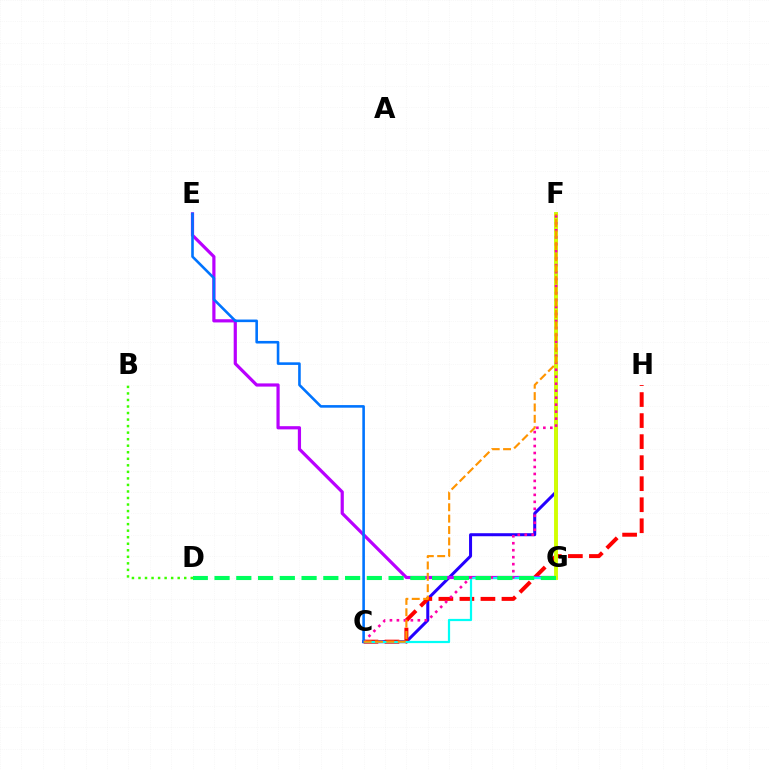{('C', 'F'): [{'color': '#2500ff', 'line_style': 'solid', 'thickness': 2.17}, {'color': '#ff00ac', 'line_style': 'dotted', 'thickness': 1.9}, {'color': '#ff9400', 'line_style': 'dashed', 'thickness': 1.54}], ('C', 'H'): [{'color': '#ff0000', 'line_style': 'dashed', 'thickness': 2.86}], ('B', 'D'): [{'color': '#3dff00', 'line_style': 'dotted', 'thickness': 1.78}], ('E', 'G'): [{'color': '#b900ff', 'line_style': 'solid', 'thickness': 2.3}], ('C', 'G'): [{'color': '#00fff6', 'line_style': 'solid', 'thickness': 1.6}], ('F', 'G'): [{'color': '#d1ff00', 'line_style': 'solid', 'thickness': 2.79}], ('C', 'E'): [{'color': '#0074ff', 'line_style': 'solid', 'thickness': 1.87}], ('D', 'G'): [{'color': '#00ff5c', 'line_style': 'dashed', 'thickness': 2.96}]}